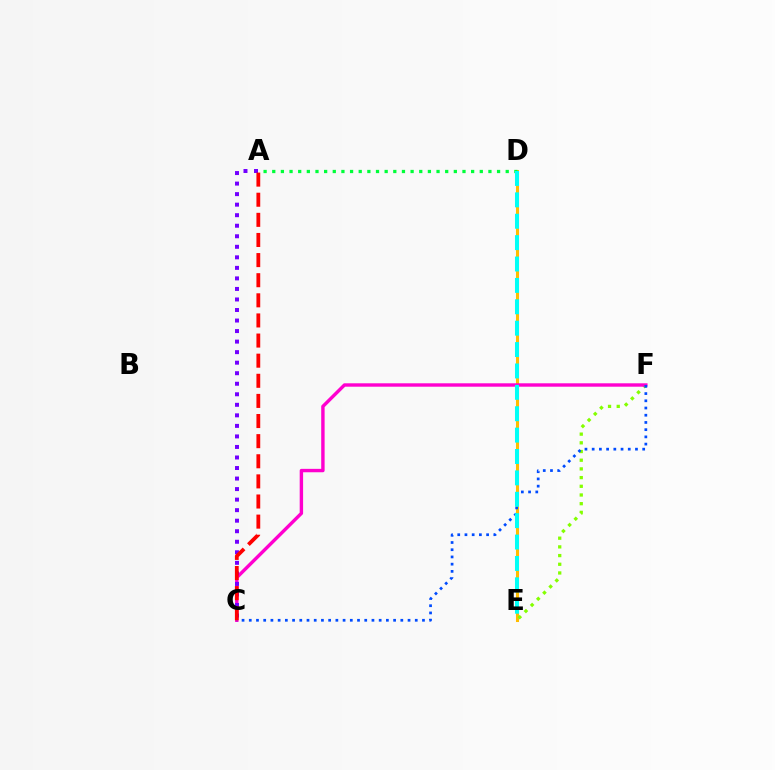{('D', 'E'): [{'color': '#ffbd00', 'line_style': 'solid', 'thickness': 2.2}, {'color': '#00fff6', 'line_style': 'dashed', 'thickness': 2.91}], ('E', 'F'): [{'color': '#84ff00', 'line_style': 'dotted', 'thickness': 2.36}], ('C', 'F'): [{'color': '#ff00cf', 'line_style': 'solid', 'thickness': 2.45}, {'color': '#004bff', 'line_style': 'dotted', 'thickness': 1.96}], ('A', 'C'): [{'color': '#7200ff', 'line_style': 'dotted', 'thickness': 2.86}, {'color': '#ff0000', 'line_style': 'dashed', 'thickness': 2.73}], ('A', 'D'): [{'color': '#00ff39', 'line_style': 'dotted', 'thickness': 2.35}]}